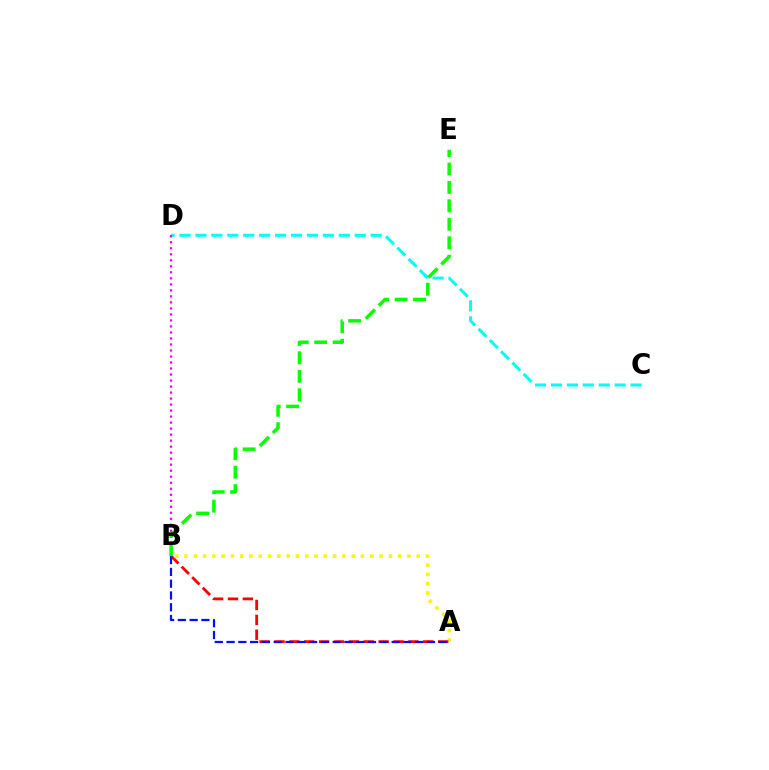{('C', 'D'): [{'color': '#00fff6', 'line_style': 'dashed', 'thickness': 2.16}], ('B', 'D'): [{'color': '#ee00ff', 'line_style': 'dotted', 'thickness': 1.63}], ('A', 'B'): [{'color': '#fcf500', 'line_style': 'dotted', 'thickness': 2.52}, {'color': '#ff0000', 'line_style': 'dashed', 'thickness': 2.02}, {'color': '#0010ff', 'line_style': 'dashed', 'thickness': 1.6}], ('B', 'E'): [{'color': '#08ff00', 'line_style': 'dashed', 'thickness': 2.51}]}